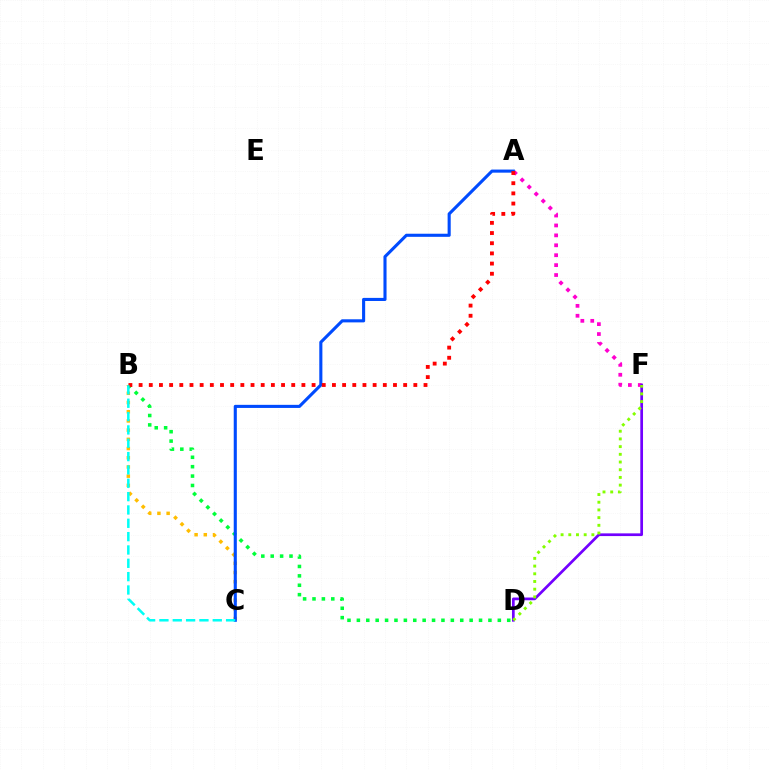{('A', 'F'): [{'color': '#ff00cf', 'line_style': 'dotted', 'thickness': 2.69}], ('D', 'F'): [{'color': '#7200ff', 'line_style': 'solid', 'thickness': 1.95}, {'color': '#84ff00', 'line_style': 'dotted', 'thickness': 2.09}], ('B', 'C'): [{'color': '#ffbd00', 'line_style': 'dotted', 'thickness': 2.5}, {'color': '#00fff6', 'line_style': 'dashed', 'thickness': 1.81}], ('B', 'D'): [{'color': '#00ff39', 'line_style': 'dotted', 'thickness': 2.55}], ('A', 'C'): [{'color': '#004bff', 'line_style': 'solid', 'thickness': 2.23}], ('A', 'B'): [{'color': '#ff0000', 'line_style': 'dotted', 'thickness': 2.76}]}